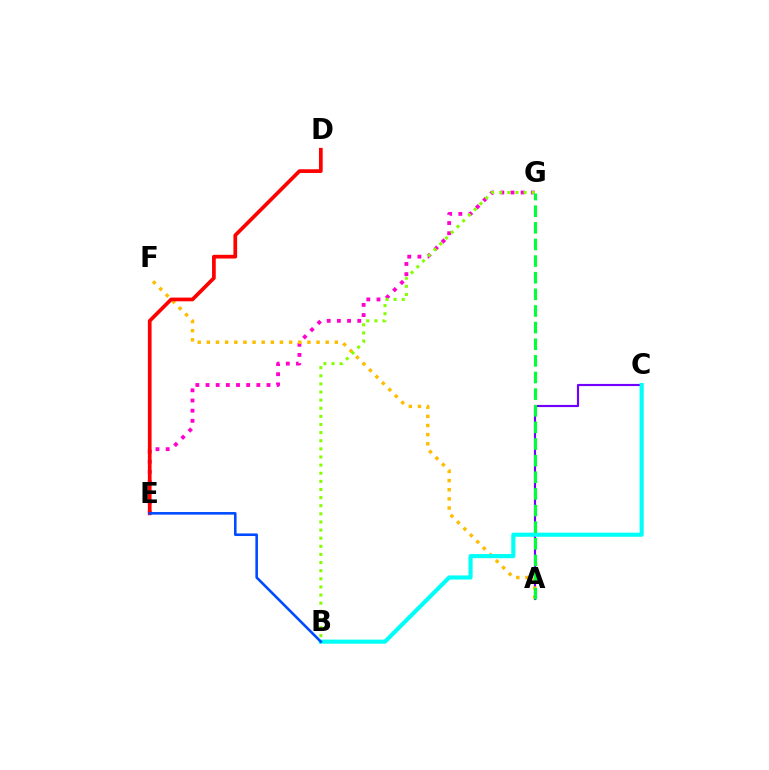{('E', 'G'): [{'color': '#ff00cf', 'line_style': 'dotted', 'thickness': 2.76}], ('A', 'C'): [{'color': '#7200ff', 'line_style': 'solid', 'thickness': 1.56}], ('A', 'F'): [{'color': '#ffbd00', 'line_style': 'dotted', 'thickness': 2.48}], ('B', 'C'): [{'color': '#00fff6', 'line_style': 'solid', 'thickness': 2.96}], ('B', 'G'): [{'color': '#84ff00', 'line_style': 'dotted', 'thickness': 2.21}], ('D', 'E'): [{'color': '#ff0000', 'line_style': 'solid', 'thickness': 2.67}], ('B', 'E'): [{'color': '#004bff', 'line_style': 'solid', 'thickness': 1.87}], ('A', 'G'): [{'color': '#00ff39', 'line_style': 'dashed', 'thickness': 2.26}]}